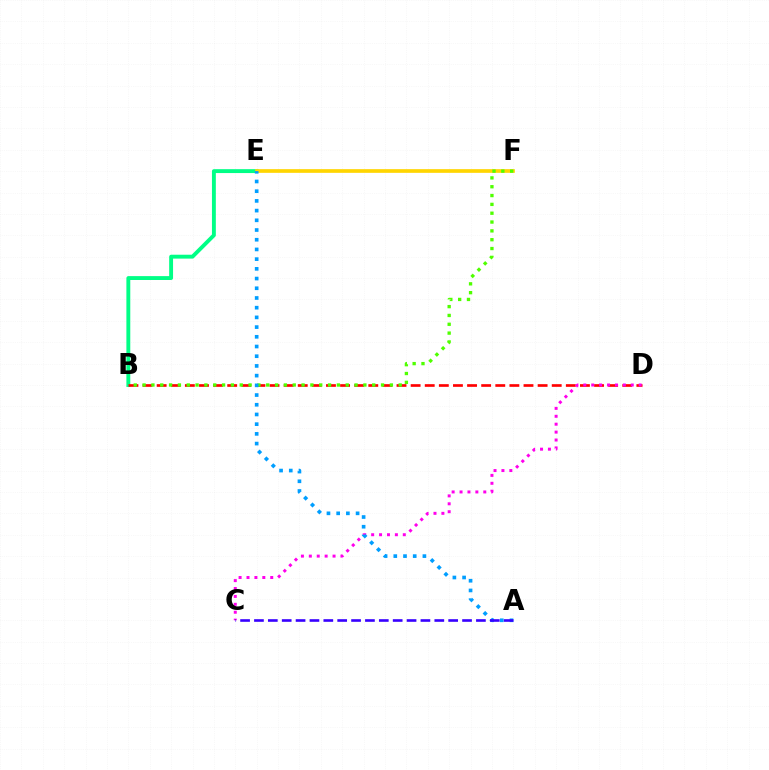{('B', 'E'): [{'color': '#00ff86', 'line_style': 'solid', 'thickness': 2.8}], ('E', 'F'): [{'color': '#ffd500', 'line_style': 'solid', 'thickness': 2.65}], ('B', 'D'): [{'color': '#ff0000', 'line_style': 'dashed', 'thickness': 1.92}], ('C', 'D'): [{'color': '#ff00ed', 'line_style': 'dotted', 'thickness': 2.15}], ('B', 'F'): [{'color': '#4fff00', 'line_style': 'dotted', 'thickness': 2.4}], ('A', 'E'): [{'color': '#009eff', 'line_style': 'dotted', 'thickness': 2.64}], ('A', 'C'): [{'color': '#3700ff', 'line_style': 'dashed', 'thickness': 1.88}]}